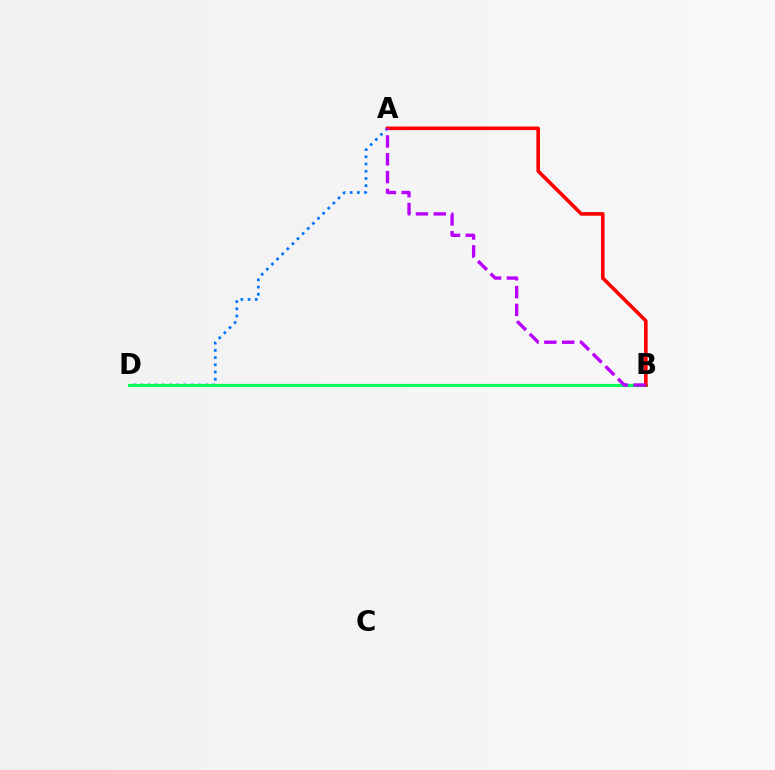{('A', 'D'): [{'color': '#0074ff', 'line_style': 'dotted', 'thickness': 1.96}], ('B', 'D'): [{'color': '#d1ff00', 'line_style': 'dashed', 'thickness': 1.89}, {'color': '#00ff5c', 'line_style': 'solid', 'thickness': 2.27}], ('A', 'B'): [{'color': '#ff0000', 'line_style': 'solid', 'thickness': 2.59}, {'color': '#b900ff', 'line_style': 'dashed', 'thickness': 2.42}]}